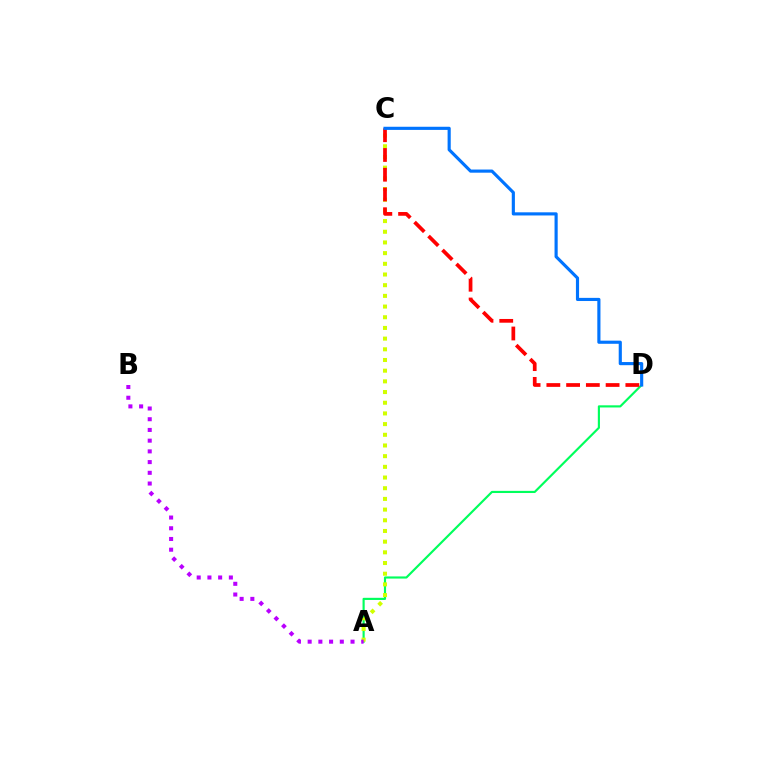{('A', 'D'): [{'color': '#00ff5c', 'line_style': 'solid', 'thickness': 1.55}], ('A', 'C'): [{'color': '#d1ff00', 'line_style': 'dotted', 'thickness': 2.9}], ('C', 'D'): [{'color': '#ff0000', 'line_style': 'dashed', 'thickness': 2.68}, {'color': '#0074ff', 'line_style': 'solid', 'thickness': 2.26}], ('A', 'B'): [{'color': '#b900ff', 'line_style': 'dotted', 'thickness': 2.91}]}